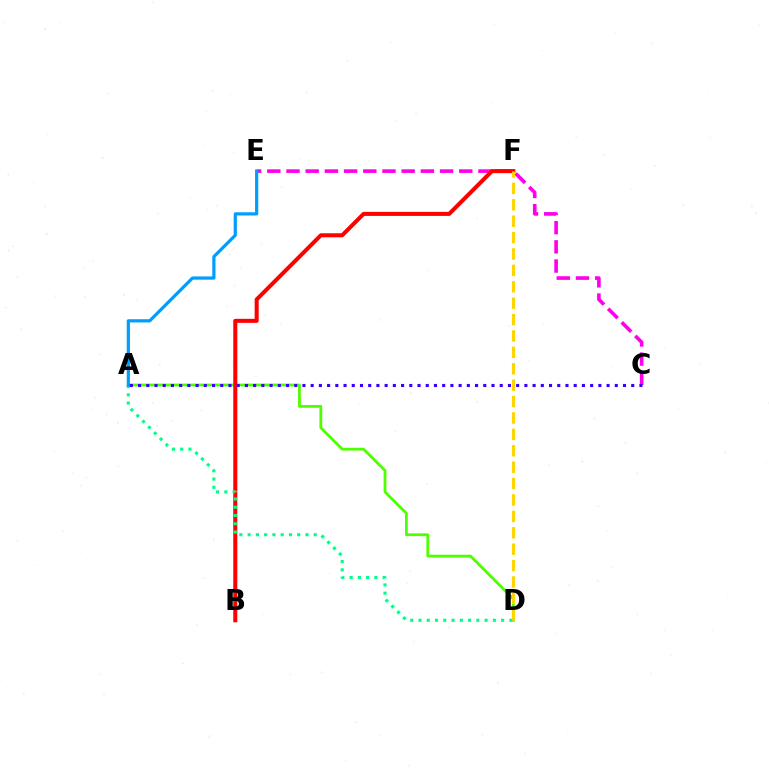{('A', 'D'): [{'color': '#4fff00', 'line_style': 'solid', 'thickness': 2.01}, {'color': '#00ff86', 'line_style': 'dotted', 'thickness': 2.25}], ('C', 'E'): [{'color': '#ff00ed', 'line_style': 'dashed', 'thickness': 2.61}], ('B', 'F'): [{'color': '#ff0000', 'line_style': 'solid', 'thickness': 2.91}], ('D', 'F'): [{'color': '#ffd500', 'line_style': 'dashed', 'thickness': 2.23}], ('A', 'E'): [{'color': '#009eff', 'line_style': 'solid', 'thickness': 2.31}], ('A', 'C'): [{'color': '#3700ff', 'line_style': 'dotted', 'thickness': 2.23}]}